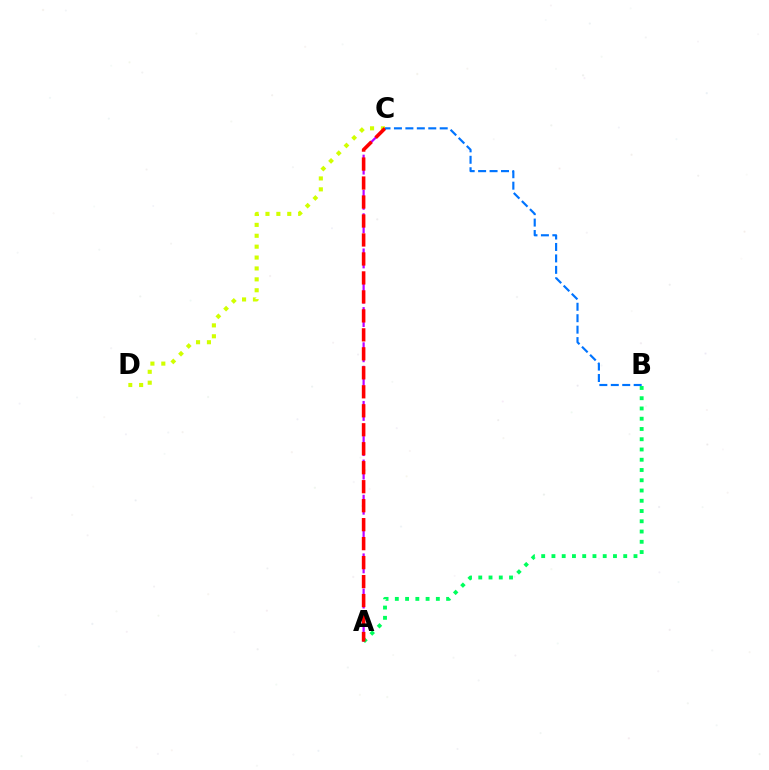{('A', 'C'): [{'color': '#b900ff', 'line_style': 'dashed', 'thickness': 1.59}, {'color': '#ff0000', 'line_style': 'dashed', 'thickness': 2.58}], ('C', 'D'): [{'color': '#d1ff00', 'line_style': 'dotted', 'thickness': 2.96}], ('A', 'B'): [{'color': '#00ff5c', 'line_style': 'dotted', 'thickness': 2.79}], ('B', 'C'): [{'color': '#0074ff', 'line_style': 'dashed', 'thickness': 1.55}]}